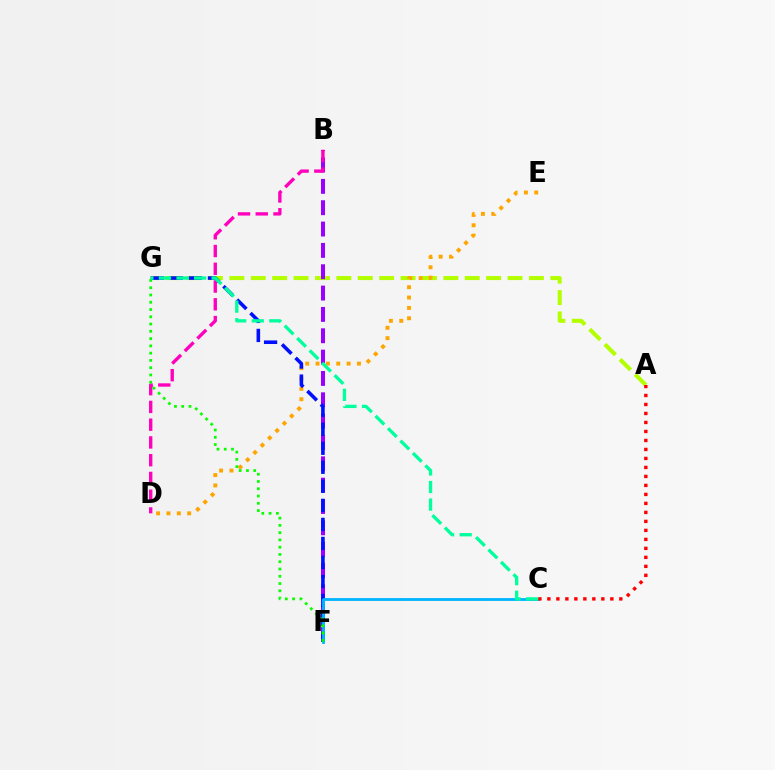{('A', 'G'): [{'color': '#b3ff00', 'line_style': 'dashed', 'thickness': 2.91}], ('B', 'F'): [{'color': '#9b00ff', 'line_style': 'dashed', 'thickness': 2.9}], ('D', 'E'): [{'color': '#ffa500', 'line_style': 'dotted', 'thickness': 2.81}], ('F', 'G'): [{'color': '#0010ff', 'line_style': 'dashed', 'thickness': 2.59}, {'color': '#08ff00', 'line_style': 'dotted', 'thickness': 1.98}], ('C', 'F'): [{'color': '#00b5ff', 'line_style': 'solid', 'thickness': 2.03}], ('A', 'C'): [{'color': '#ff0000', 'line_style': 'dotted', 'thickness': 2.44}], ('B', 'D'): [{'color': '#ff00bd', 'line_style': 'dashed', 'thickness': 2.41}], ('C', 'G'): [{'color': '#00ff9d', 'line_style': 'dashed', 'thickness': 2.39}]}